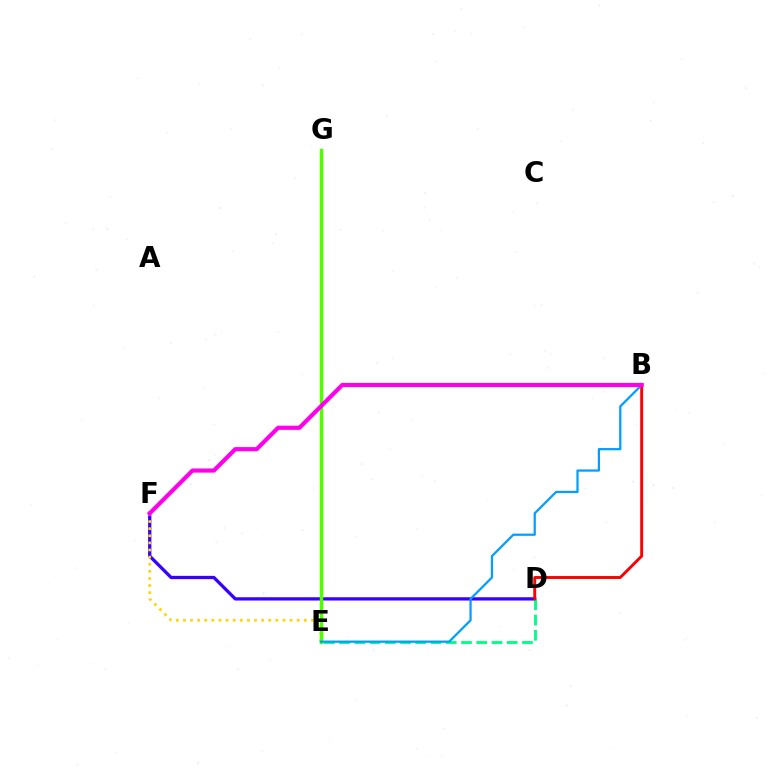{('D', 'F'): [{'color': '#3700ff', 'line_style': 'solid', 'thickness': 2.37}], ('E', 'F'): [{'color': '#ffd500', 'line_style': 'dotted', 'thickness': 1.93}], ('D', 'E'): [{'color': '#00ff86', 'line_style': 'dashed', 'thickness': 2.07}], ('B', 'D'): [{'color': '#ff0000', 'line_style': 'solid', 'thickness': 2.1}], ('E', 'G'): [{'color': '#4fff00', 'line_style': 'solid', 'thickness': 2.48}], ('B', 'E'): [{'color': '#009eff', 'line_style': 'solid', 'thickness': 1.61}], ('B', 'F'): [{'color': '#ff00ed', 'line_style': 'solid', 'thickness': 2.99}]}